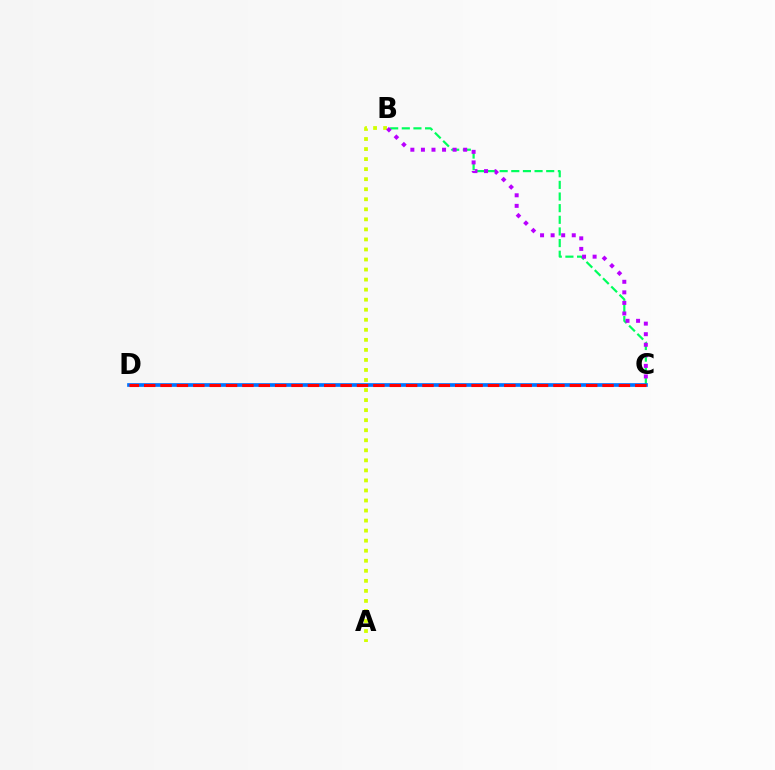{('B', 'C'): [{'color': '#00ff5c', 'line_style': 'dashed', 'thickness': 1.58}, {'color': '#b900ff', 'line_style': 'dotted', 'thickness': 2.87}], ('A', 'B'): [{'color': '#d1ff00', 'line_style': 'dotted', 'thickness': 2.73}], ('C', 'D'): [{'color': '#0074ff', 'line_style': 'solid', 'thickness': 2.65}, {'color': '#ff0000', 'line_style': 'dashed', 'thickness': 2.22}]}